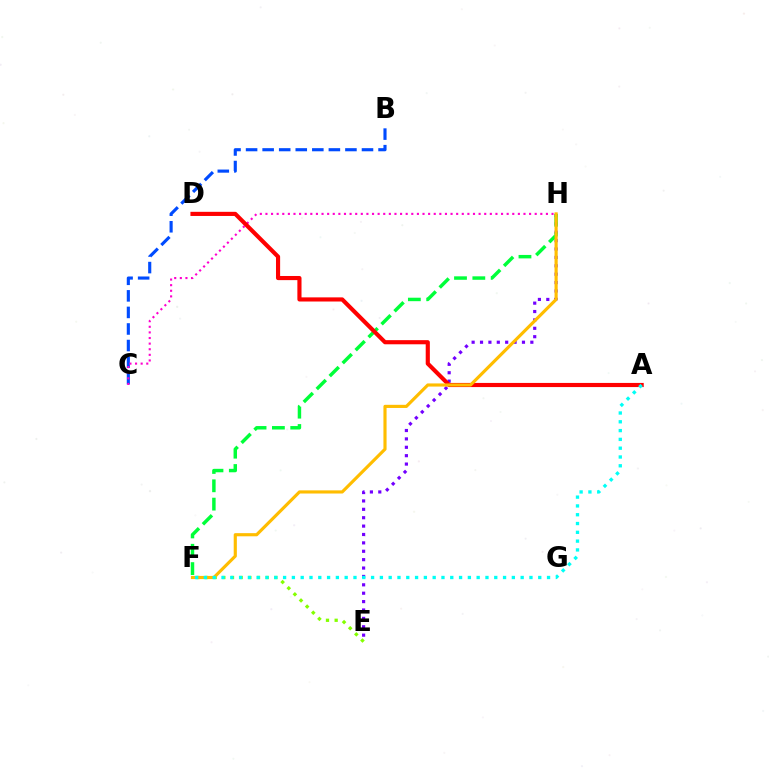{('E', 'H'): [{'color': '#7200ff', 'line_style': 'dotted', 'thickness': 2.28}], ('F', 'H'): [{'color': '#00ff39', 'line_style': 'dashed', 'thickness': 2.49}, {'color': '#ffbd00', 'line_style': 'solid', 'thickness': 2.27}], ('B', 'C'): [{'color': '#004bff', 'line_style': 'dashed', 'thickness': 2.25}], ('E', 'F'): [{'color': '#84ff00', 'line_style': 'dotted', 'thickness': 2.36}], ('C', 'H'): [{'color': '#ff00cf', 'line_style': 'dotted', 'thickness': 1.52}], ('A', 'D'): [{'color': '#ff0000', 'line_style': 'solid', 'thickness': 2.98}], ('A', 'F'): [{'color': '#00fff6', 'line_style': 'dotted', 'thickness': 2.39}]}